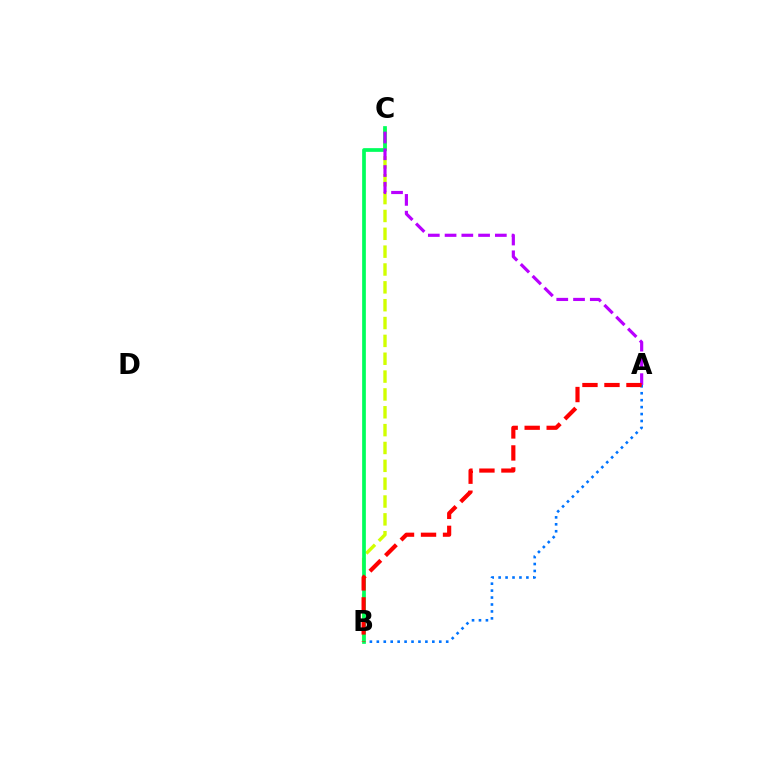{('A', 'B'): [{'color': '#0074ff', 'line_style': 'dotted', 'thickness': 1.88}, {'color': '#ff0000', 'line_style': 'dashed', 'thickness': 2.99}], ('B', 'C'): [{'color': '#d1ff00', 'line_style': 'dashed', 'thickness': 2.42}, {'color': '#00ff5c', 'line_style': 'solid', 'thickness': 2.67}], ('A', 'C'): [{'color': '#b900ff', 'line_style': 'dashed', 'thickness': 2.28}]}